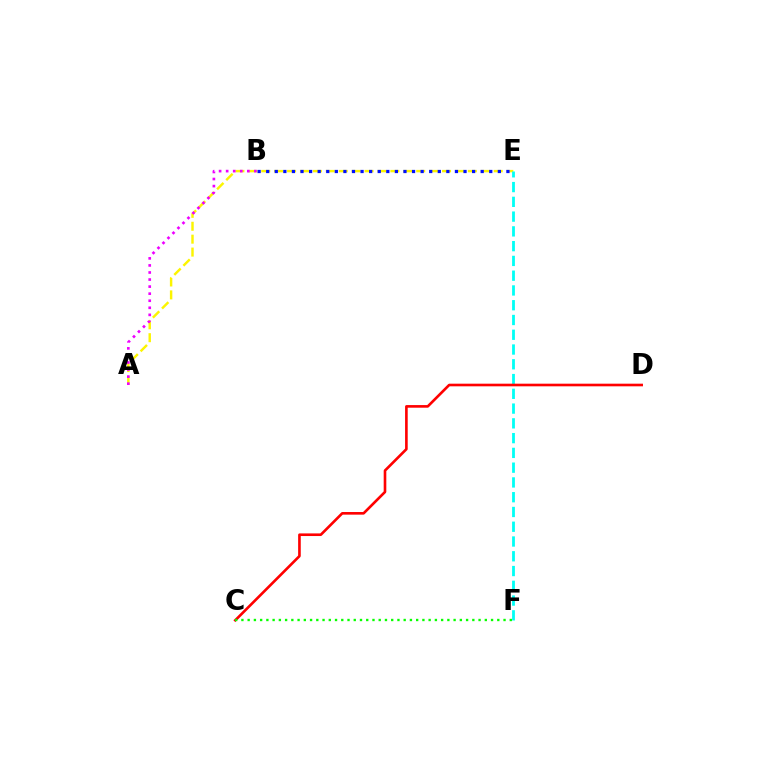{('A', 'E'): [{'color': '#fcf500', 'line_style': 'dashed', 'thickness': 1.75}], ('E', 'F'): [{'color': '#00fff6', 'line_style': 'dashed', 'thickness': 2.01}], ('A', 'B'): [{'color': '#ee00ff', 'line_style': 'dotted', 'thickness': 1.92}], ('B', 'E'): [{'color': '#0010ff', 'line_style': 'dotted', 'thickness': 2.33}], ('C', 'D'): [{'color': '#ff0000', 'line_style': 'solid', 'thickness': 1.89}], ('C', 'F'): [{'color': '#08ff00', 'line_style': 'dotted', 'thickness': 1.7}]}